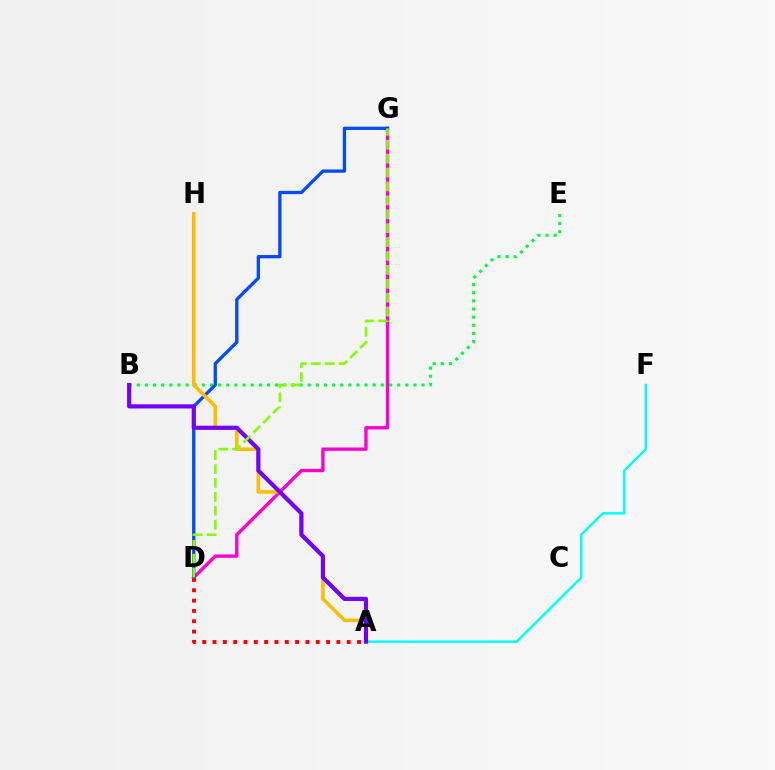{('B', 'E'): [{'color': '#00ff39', 'line_style': 'dotted', 'thickness': 2.21}], ('D', 'G'): [{'color': '#ff00cf', 'line_style': 'solid', 'thickness': 2.41}, {'color': '#004bff', 'line_style': 'solid', 'thickness': 2.37}, {'color': '#84ff00', 'line_style': 'dashed', 'thickness': 1.89}], ('A', 'F'): [{'color': '#00fff6', 'line_style': 'solid', 'thickness': 1.76}], ('A', 'H'): [{'color': '#ffbd00', 'line_style': 'solid', 'thickness': 2.58}], ('A', 'B'): [{'color': '#7200ff', 'line_style': 'solid', 'thickness': 2.99}], ('A', 'D'): [{'color': '#ff0000', 'line_style': 'dotted', 'thickness': 2.8}]}